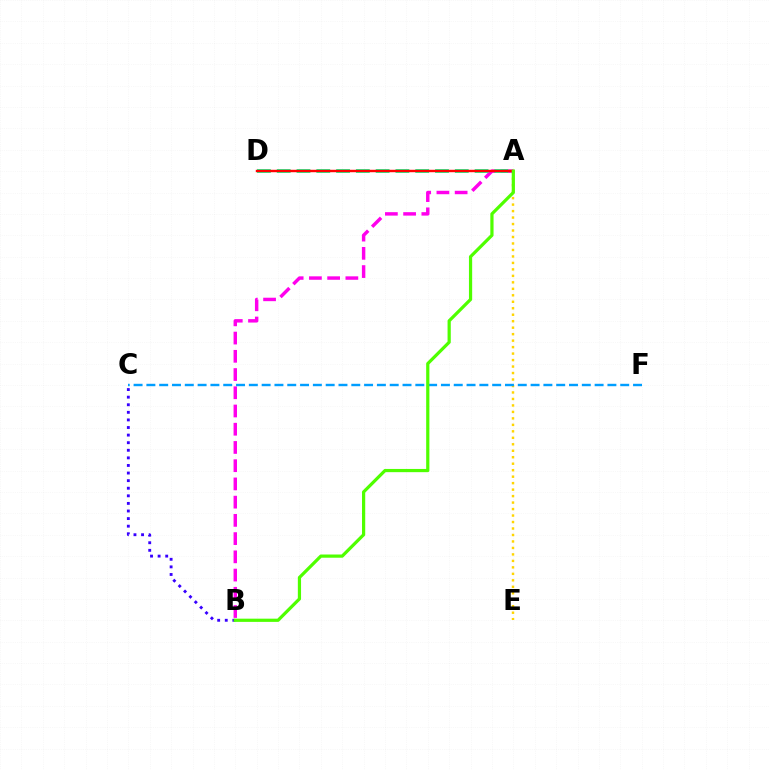{('A', 'E'): [{'color': '#ffd500', 'line_style': 'dotted', 'thickness': 1.76}], ('A', 'B'): [{'color': '#ff00ed', 'line_style': 'dashed', 'thickness': 2.48}, {'color': '#4fff00', 'line_style': 'solid', 'thickness': 2.31}], ('B', 'C'): [{'color': '#3700ff', 'line_style': 'dotted', 'thickness': 2.06}], ('C', 'F'): [{'color': '#009eff', 'line_style': 'dashed', 'thickness': 1.74}], ('A', 'D'): [{'color': '#00ff86', 'line_style': 'dashed', 'thickness': 2.69}, {'color': '#ff0000', 'line_style': 'solid', 'thickness': 1.74}]}